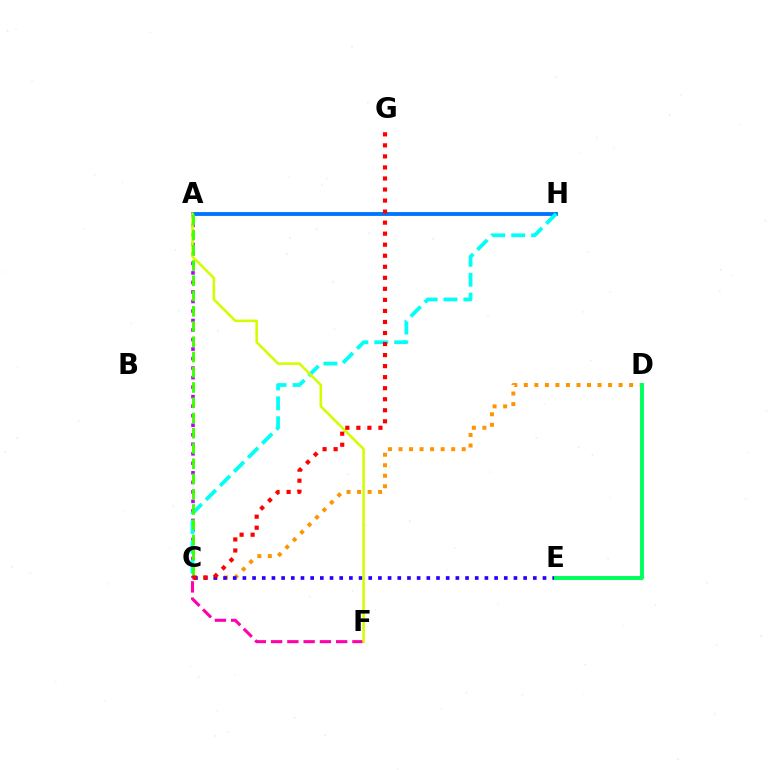{('C', 'D'): [{'color': '#ff9400', 'line_style': 'dotted', 'thickness': 2.86}], ('C', 'F'): [{'color': '#ff00ac', 'line_style': 'dashed', 'thickness': 2.21}], ('A', 'C'): [{'color': '#b900ff', 'line_style': 'dotted', 'thickness': 2.59}, {'color': '#3dff00', 'line_style': 'dashed', 'thickness': 2.07}], ('C', 'E'): [{'color': '#2500ff', 'line_style': 'dotted', 'thickness': 2.63}], ('A', 'H'): [{'color': '#0074ff', 'line_style': 'solid', 'thickness': 2.78}], ('C', 'H'): [{'color': '#00fff6', 'line_style': 'dashed', 'thickness': 2.7}], ('A', 'F'): [{'color': '#d1ff00', 'line_style': 'solid', 'thickness': 1.85}], ('C', 'G'): [{'color': '#ff0000', 'line_style': 'dotted', 'thickness': 3.0}], ('D', 'E'): [{'color': '#00ff5c', 'line_style': 'solid', 'thickness': 2.83}]}